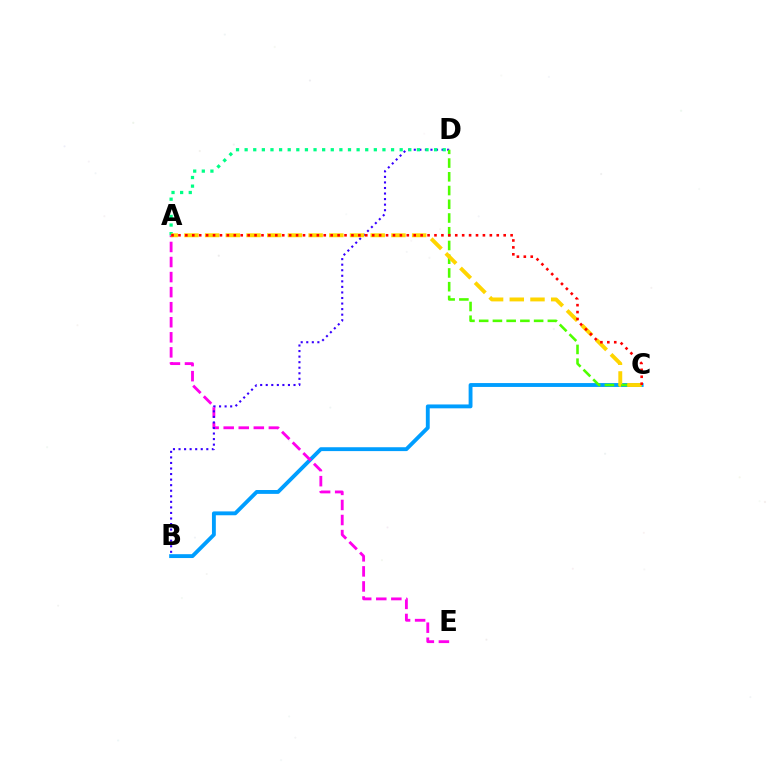{('B', 'C'): [{'color': '#009eff', 'line_style': 'solid', 'thickness': 2.78}], ('A', 'E'): [{'color': '#ff00ed', 'line_style': 'dashed', 'thickness': 2.05}], ('B', 'D'): [{'color': '#3700ff', 'line_style': 'dotted', 'thickness': 1.51}], ('A', 'D'): [{'color': '#00ff86', 'line_style': 'dotted', 'thickness': 2.34}], ('C', 'D'): [{'color': '#4fff00', 'line_style': 'dashed', 'thickness': 1.87}], ('A', 'C'): [{'color': '#ffd500', 'line_style': 'dashed', 'thickness': 2.81}, {'color': '#ff0000', 'line_style': 'dotted', 'thickness': 1.88}]}